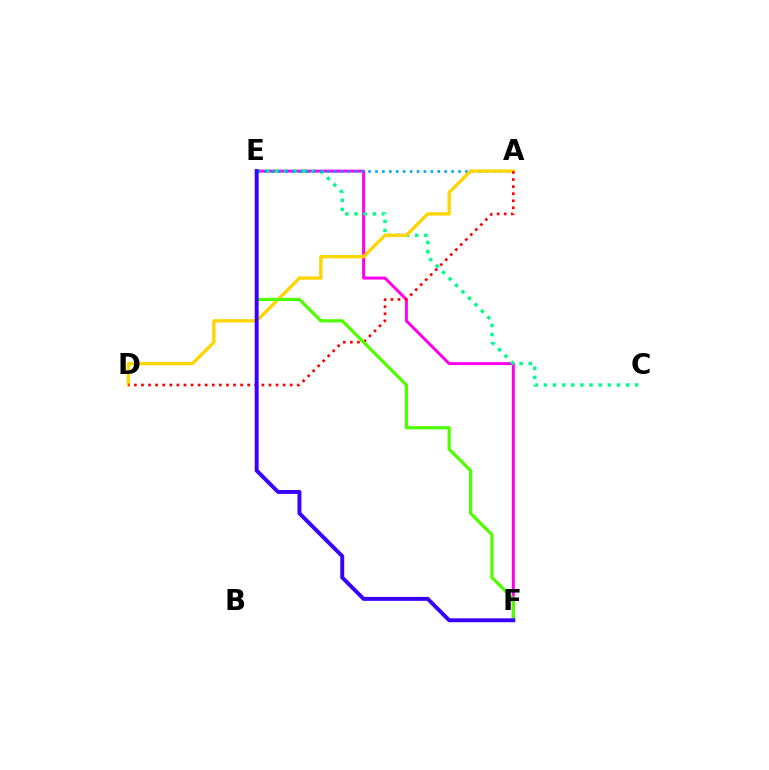{('E', 'F'): [{'color': '#ff00ed', 'line_style': 'solid', 'thickness': 2.14}, {'color': '#4fff00', 'line_style': 'solid', 'thickness': 2.32}, {'color': '#3700ff', 'line_style': 'solid', 'thickness': 2.83}], ('C', 'E'): [{'color': '#00ff86', 'line_style': 'dotted', 'thickness': 2.48}], ('A', 'E'): [{'color': '#009eff', 'line_style': 'dotted', 'thickness': 1.88}], ('A', 'D'): [{'color': '#ffd500', 'line_style': 'solid', 'thickness': 2.4}, {'color': '#ff0000', 'line_style': 'dotted', 'thickness': 1.92}]}